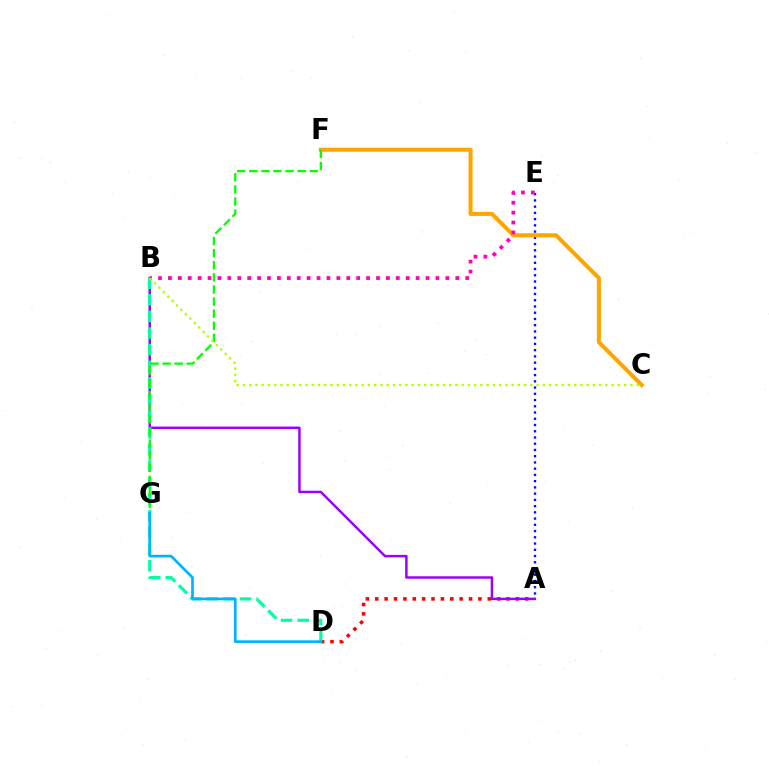{('A', 'E'): [{'color': '#0010ff', 'line_style': 'dotted', 'thickness': 1.7}], ('C', 'F'): [{'color': '#ffa500', 'line_style': 'solid', 'thickness': 2.92}], ('A', 'D'): [{'color': '#ff0000', 'line_style': 'dotted', 'thickness': 2.55}], ('A', 'B'): [{'color': '#9b00ff', 'line_style': 'solid', 'thickness': 1.78}], ('B', 'E'): [{'color': '#ff00bd', 'line_style': 'dotted', 'thickness': 2.69}], ('B', 'D'): [{'color': '#00ff9d', 'line_style': 'dashed', 'thickness': 2.26}], ('F', 'G'): [{'color': '#08ff00', 'line_style': 'dashed', 'thickness': 1.64}], ('D', 'G'): [{'color': '#00b5ff', 'line_style': 'solid', 'thickness': 1.95}], ('B', 'C'): [{'color': '#b3ff00', 'line_style': 'dotted', 'thickness': 1.7}]}